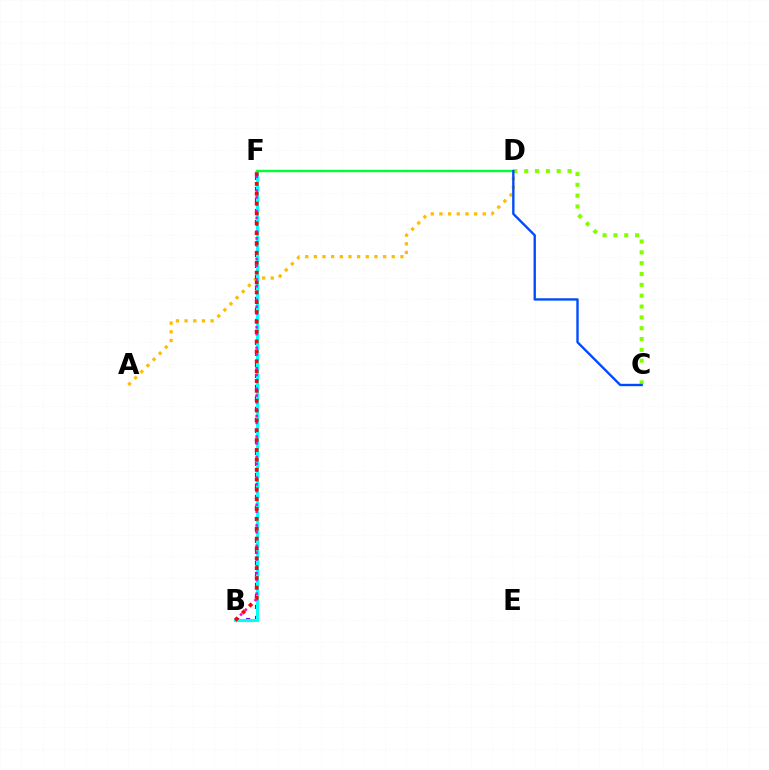{('A', 'D'): [{'color': '#ffbd00', 'line_style': 'dotted', 'thickness': 2.35}], ('B', 'F'): [{'color': '#7200ff', 'line_style': 'dotted', 'thickness': 2.99}, {'color': '#00fff6', 'line_style': 'solid', 'thickness': 2.21}, {'color': '#ff00cf', 'line_style': 'dotted', 'thickness': 1.86}, {'color': '#ff0000', 'line_style': 'dotted', 'thickness': 2.68}], ('C', 'D'): [{'color': '#84ff00', 'line_style': 'dotted', 'thickness': 2.94}, {'color': '#004bff', 'line_style': 'solid', 'thickness': 1.7}], ('D', 'F'): [{'color': '#00ff39', 'line_style': 'solid', 'thickness': 1.74}]}